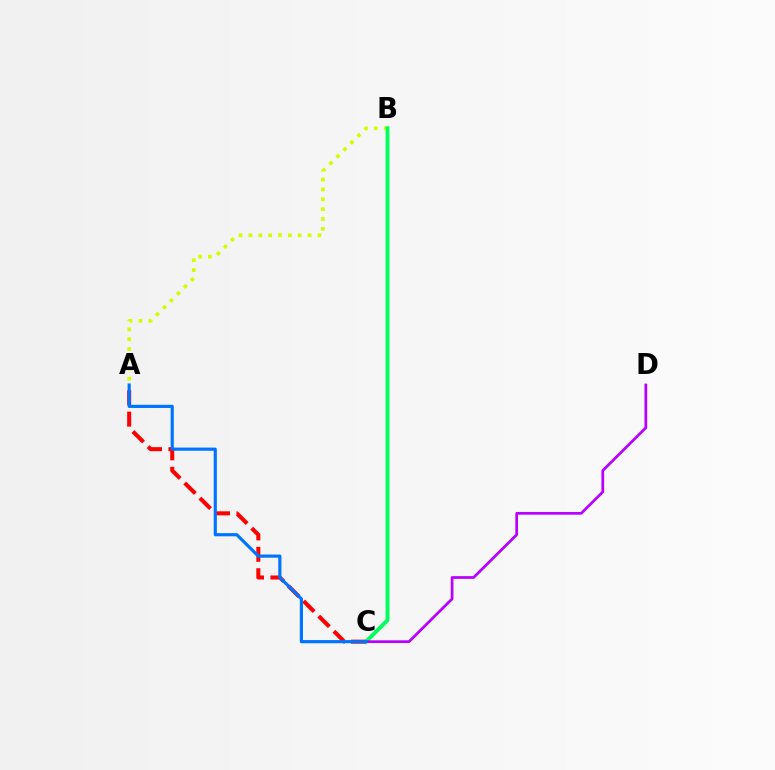{('A', 'C'): [{'color': '#ff0000', 'line_style': 'dashed', 'thickness': 2.91}, {'color': '#0074ff', 'line_style': 'solid', 'thickness': 2.28}], ('A', 'B'): [{'color': '#d1ff00', 'line_style': 'dotted', 'thickness': 2.68}], ('B', 'C'): [{'color': '#00ff5c', 'line_style': 'solid', 'thickness': 2.79}], ('C', 'D'): [{'color': '#b900ff', 'line_style': 'solid', 'thickness': 1.96}]}